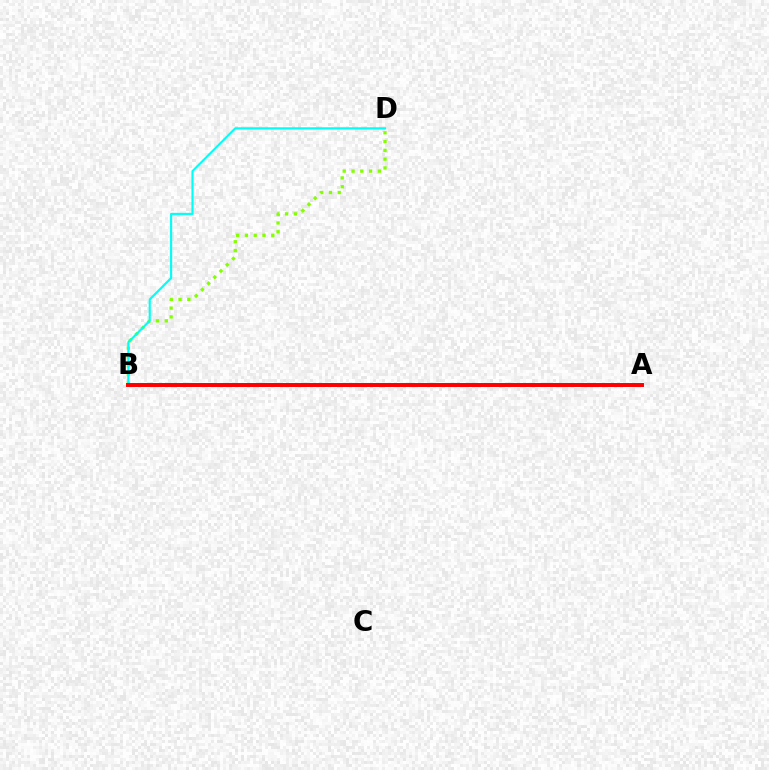{('B', 'D'): [{'color': '#84ff00', 'line_style': 'dotted', 'thickness': 2.39}, {'color': '#00fff6', 'line_style': 'solid', 'thickness': 1.53}], ('A', 'B'): [{'color': '#7200ff', 'line_style': 'dashed', 'thickness': 1.63}, {'color': '#ff0000', 'line_style': 'solid', 'thickness': 2.84}]}